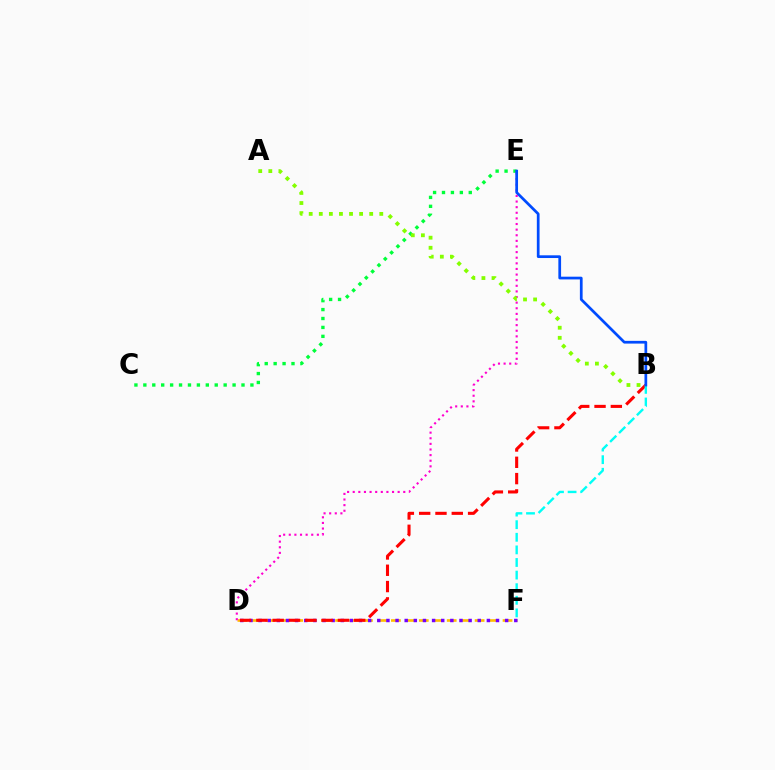{('C', 'E'): [{'color': '#00ff39', 'line_style': 'dotted', 'thickness': 2.42}], ('D', 'F'): [{'color': '#ffbd00', 'line_style': 'dashed', 'thickness': 1.9}, {'color': '#7200ff', 'line_style': 'dotted', 'thickness': 2.48}], ('D', 'E'): [{'color': '#ff00cf', 'line_style': 'dotted', 'thickness': 1.53}], ('A', 'B'): [{'color': '#84ff00', 'line_style': 'dotted', 'thickness': 2.74}], ('B', 'D'): [{'color': '#ff0000', 'line_style': 'dashed', 'thickness': 2.22}], ('B', 'F'): [{'color': '#00fff6', 'line_style': 'dashed', 'thickness': 1.71}], ('B', 'E'): [{'color': '#004bff', 'line_style': 'solid', 'thickness': 1.96}]}